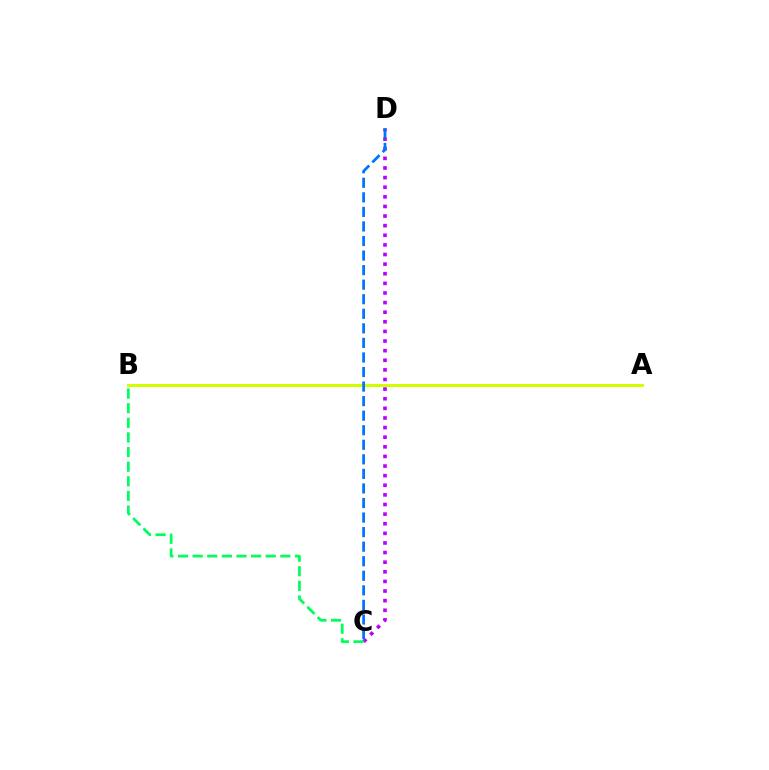{('A', 'B'): [{'color': '#ff0000', 'line_style': 'dashed', 'thickness': 1.84}, {'color': '#d1ff00', 'line_style': 'solid', 'thickness': 2.18}], ('C', 'D'): [{'color': '#b900ff', 'line_style': 'dotted', 'thickness': 2.61}, {'color': '#0074ff', 'line_style': 'dashed', 'thickness': 1.98}], ('B', 'C'): [{'color': '#00ff5c', 'line_style': 'dashed', 'thickness': 1.99}]}